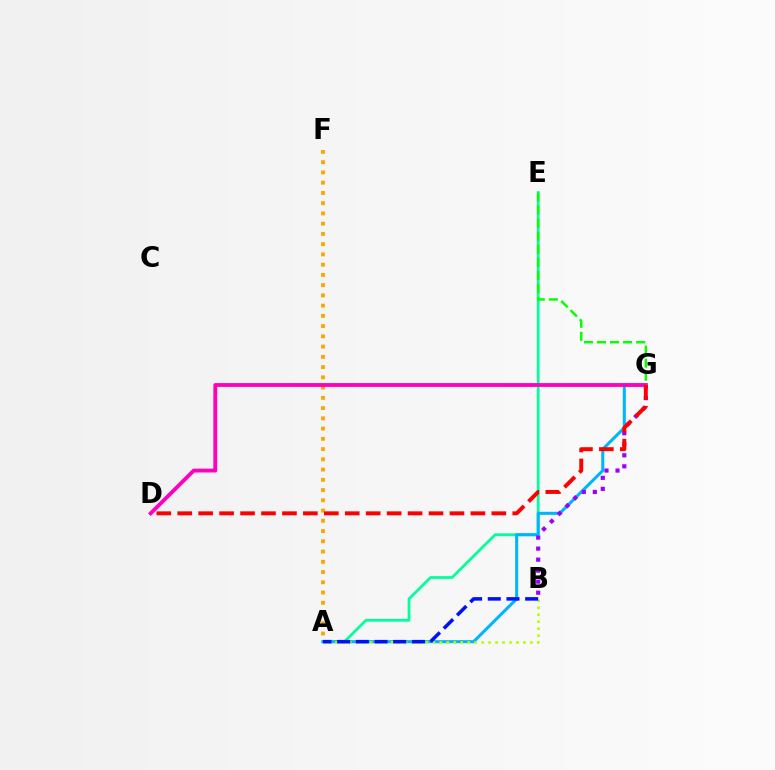{('A', 'F'): [{'color': '#ffa500', 'line_style': 'dotted', 'thickness': 2.78}], ('A', 'E'): [{'color': '#00ff9d', 'line_style': 'solid', 'thickness': 1.99}], ('E', 'G'): [{'color': '#08ff00', 'line_style': 'dashed', 'thickness': 1.77}], ('A', 'G'): [{'color': '#00b5ff', 'line_style': 'solid', 'thickness': 2.19}], ('B', 'G'): [{'color': '#9b00ff', 'line_style': 'dotted', 'thickness': 2.99}], ('A', 'B'): [{'color': '#b3ff00', 'line_style': 'dotted', 'thickness': 1.89}, {'color': '#0010ff', 'line_style': 'dashed', 'thickness': 2.54}], ('D', 'G'): [{'color': '#ff00bd', 'line_style': 'solid', 'thickness': 2.77}, {'color': '#ff0000', 'line_style': 'dashed', 'thickness': 2.84}]}